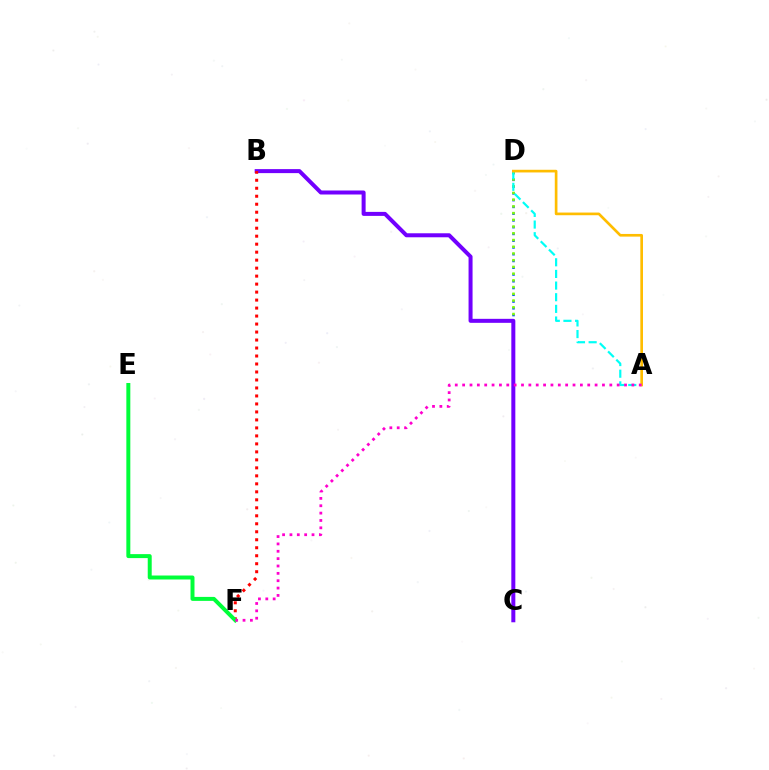{('C', 'D'): [{'color': '#004bff', 'line_style': 'dotted', 'thickness': 1.84}, {'color': '#84ff00', 'line_style': 'dotted', 'thickness': 1.83}], ('A', 'D'): [{'color': '#00fff6', 'line_style': 'dashed', 'thickness': 1.58}, {'color': '#ffbd00', 'line_style': 'solid', 'thickness': 1.92}], ('B', 'C'): [{'color': '#7200ff', 'line_style': 'solid', 'thickness': 2.88}], ('B', 'F'): [{'color': '#ff0000', 'line_style': 'dotted', 'thickness': 2.17}], ('E', 'F'): [{'color': '#00ff39', 'line_style': 'solid', 'thickness': 2.86}], ('A', 'F'): [{'color': '#ff00cf', 'line_style': 'dotted', 'thickness': 2.0}]}